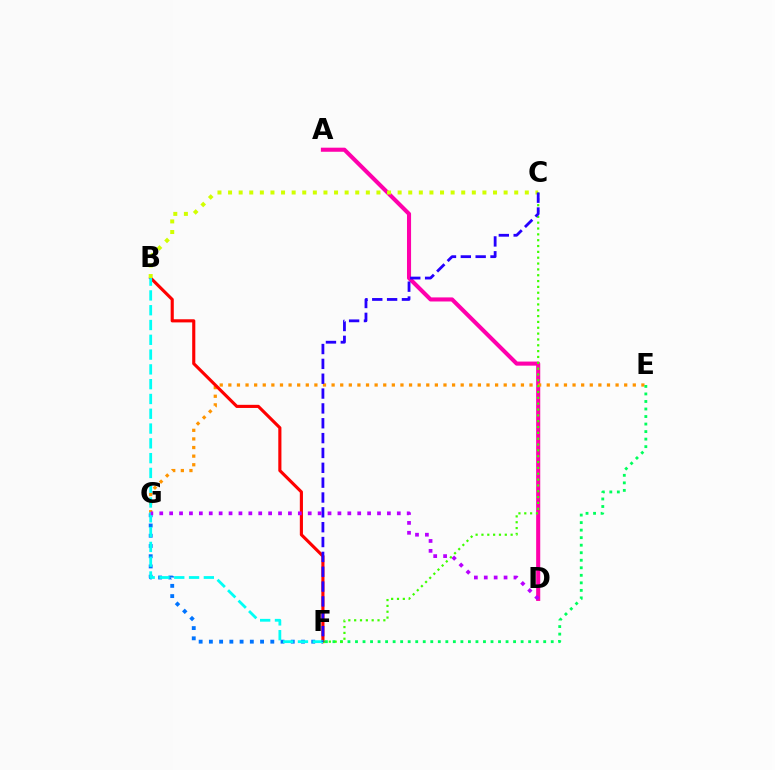{('A', 'D'): [{'color': '#ff00ac', 'line_style': 'solid', 'thickness': 2.94}], ('E', 'G'): [{'color': '#ff9400', 'line_style': 'dotted', 'thickness': 2.34}], ('E', 'F'): [{'color': '#00ff5c', 'line_style': 'dotted', 'thickness': 2.05}], ('B', 'F'): [{'color': '#ff0000', 'line_style': 'solid', 'thickness': 2.25}, {'color': '#00fff6', 'line_style': 'dashed', 'thickness': 2.01}], ('B', 'C'): [{'color': '#d1ff00', 'line_style': 'dotted', 'thickness': 2.88}], ('C', 'F'): [{'color': '#3dff00', 'line_style': 'dotted', 'thickness': 1.59}, {'color': '#2500ff', 'line_style': 'dashed', 'thickness': 2.02}], ('F', 'G'): [{'color': '#0074ff', 'line_style': 'dotted', 'thickness': 2.78}], ('D', 'G'): [{'color': '#b900ff', 'line_style': 'dotted', 'thickness': 2.69}]}